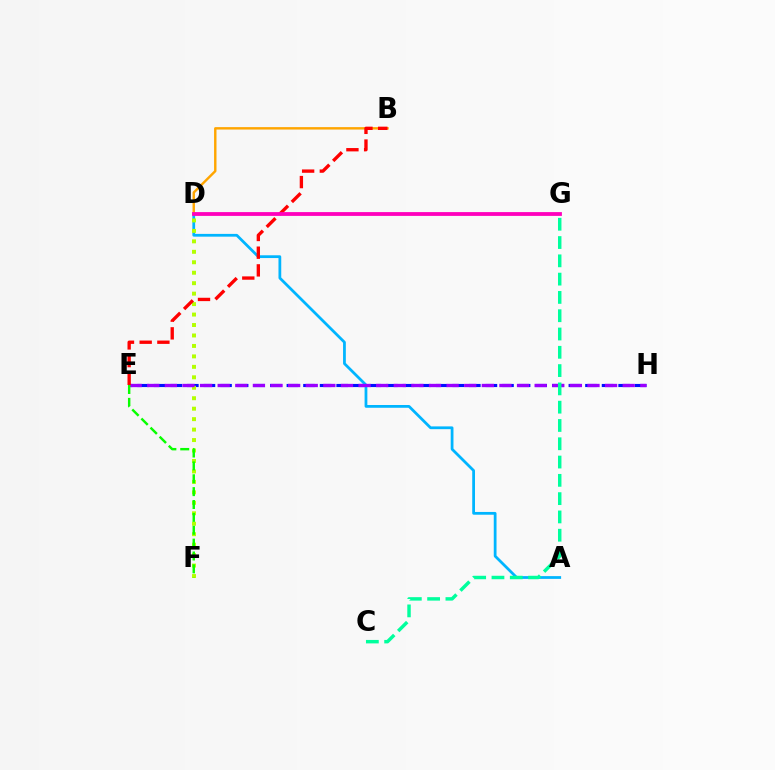{('E', 'H'): [{'color': '#0010ff', 'line_style': 'dashed', 'thickness': 2.25}, {'color': '#9b00ff', 'line_style': 'dashed', 'thickness': 2.39}], ('A', 'D'): [{'color': '#00b5ff', 'line_style': 'solid', 'thickness': 1.99}], ('D', 'F'): [{'color': '#b3ff00', 'line_style': 'dotted', 'thickness': 2.84}], ('B', 'D'): [{'color': '#ffa500', 'line_style': 'solid', 'thickness': 1.74}], ('B', 'E'): [{'color': '#ff0000', 'line_style': 'dashed', 'thickness': 2.41}], ('D', 'G'): [{'color': '#ff00bd', 'line_style': 'solid', 'thickness': 2.74}], ('E', 'F'): [{'color': '#08ff00', 'line_style': 'dashed', 'thickness': 1.75}], ('C', 'G'): [{'color': '#00ff9d', 'line_style': 'dashed', 'thickness': 2.49}]}